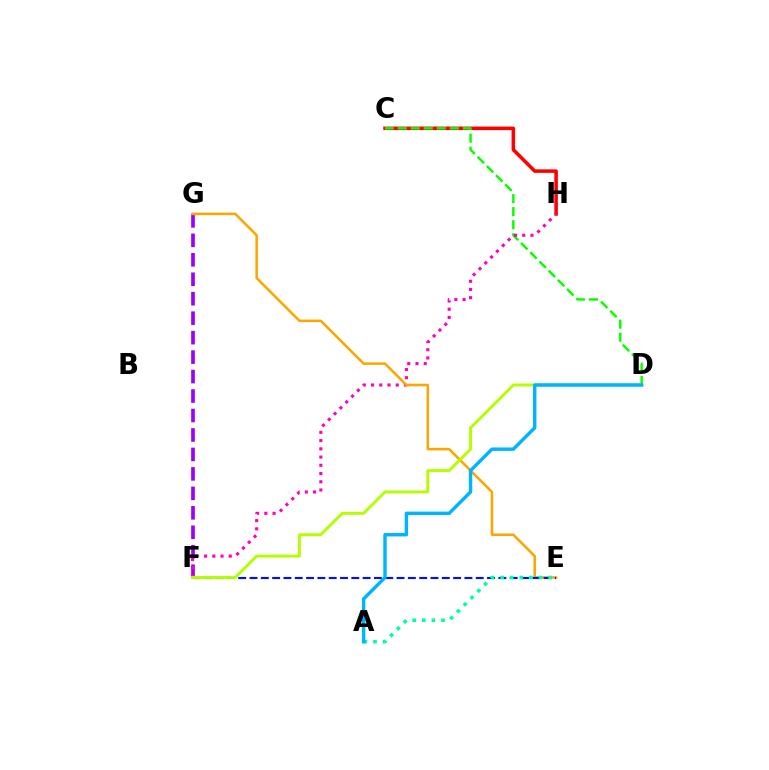{('C', 'H'): [{'color': '#ff0000', 'line_style': 'solid', 'thickness': 2.54}], ('F', 'G'): [{'color': '#9b00ff', 'line_style': 'dashed', 'thickness': 2.64}], ('C', 'D'): [{'color': '#08ff00', 'line_style': 'dashed', 'thickness': 1.77}], ('F', 'H'): [{'color': '#ff00bd', 'line_style': 'dotted', 'thickness': 2.24}], ('E', 'G'): [{'color': '#ffa500', 'line_style': 'solid', 'thickness': 1.83}], ('E', 'F'): [{'color': '#0010ff', 'line_style': 'dashed', 'thickness': 1.54}], ('D', 'F'): [{'color': '#b3ff00', 'line_style': 'solid', 'thickness': 2.1}], ('A', 'E'): [{'color': '#00ff9d', 'line_style': 'dotted', 'thickness': 2.61}], ('A', 'D'): [{'color': '#00b5ff', 'line_style': 'solid', 'thickness': 2.46}]}